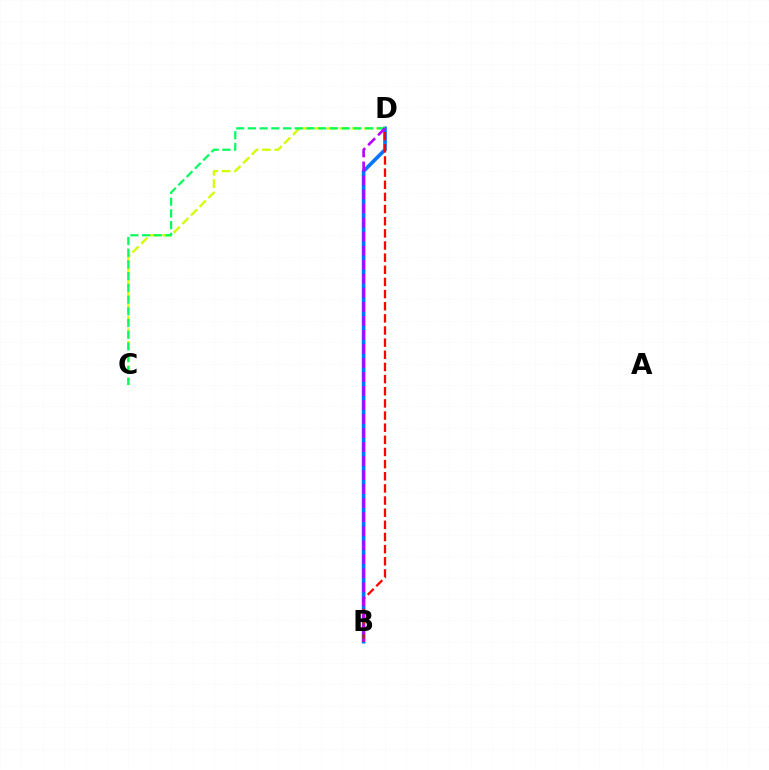{('B', 'D'): [{'color': '#0074ff', 'line_style': 'solid', 'thickness': 2.63}, {'color': '#ff0000', 'line_style': 'dashed', 'thickness': 1.65}, {'color': '#b900ff', 'line_style': 'dashed', 'thickness': 1.91}], ('C', 'D'): [{'color': '#d1ff00', 'line_style': 'dashed', 'thickness': 1.67}, {'color': '#00ff5c', 'line_style': 'dashed', 'thickness': 1.59}]}